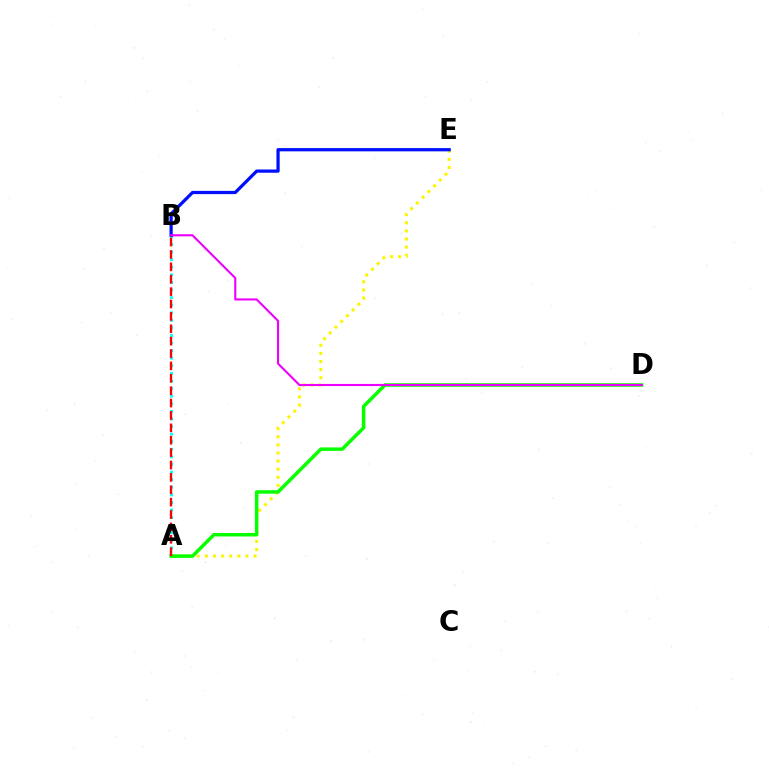{('A', 'E'): [{'color': '#fcf500', 'line_style': 'dotted', 'thickness': 2.2}], ('A', 'B'): [{'color': '#00fff6', 'line_style': 'dotted', 'thickness': 2.06}, {'color': '#ff0000', 'line_style': 'dashed', 'thickness': 1.68}], ('B', 'E'): [{'color': '#0010ff', 'line_style': 'solid', 'thickness': 2.34}], ('A', 'D'): [{'color': '#08ff00', 'line_style': 'solid', 'thickness': 2.5}], ('B', 'D'): [{'color': '#ee00ff', 'line_style': 'solid', 'thickness': 1.52}]}